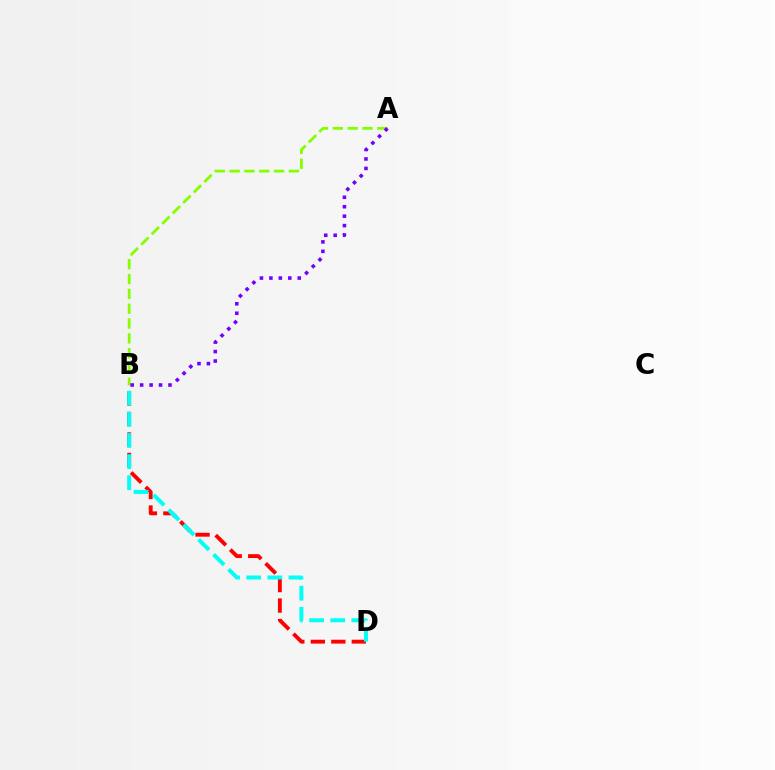{('A', 'B'): [{'color': '#84ff00', 'line_style': 'dashed', 'thickness': 2.01}, {'color': '#7200ff', 'line_style': 'dotted', 'thickness': 2.57}], ('B', 'D'): [{'color': '#ff0000', 'line_style': 'dashed', 'thickness': 2.78}, {'color': '#00fff6', 'line_style': 'dashed', 'thickness': 2.87}]}